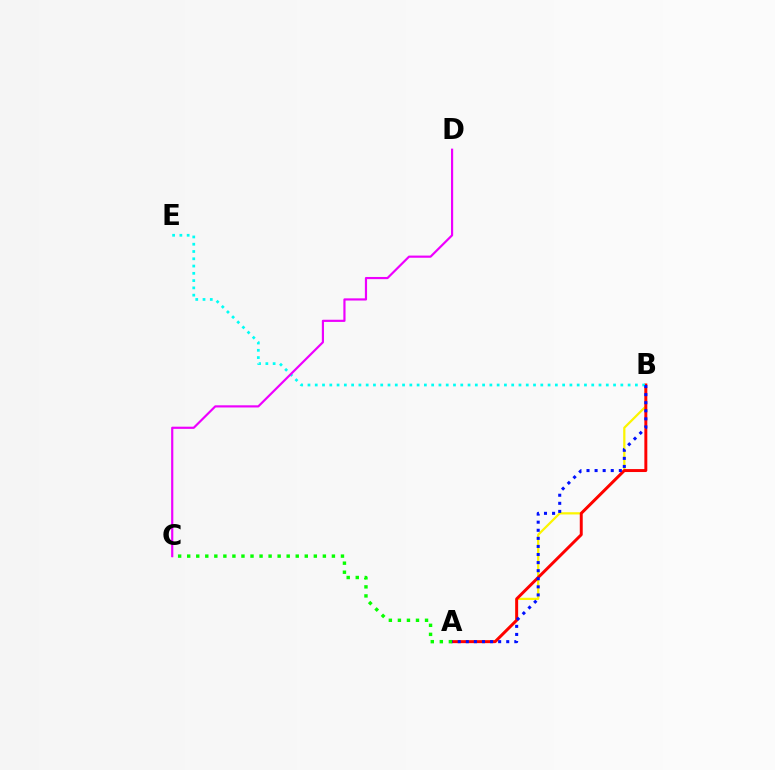{('A', 'B'): [{'color': '#fcf500', 'line_style': 'solid', 'thickness': 1.61}, {'color': '#ff0000', 'line_style': 'solid', 'thickness': 2.13}, {'color': '#0010ff', 'line_style': 'dotted', 'thickness': 2.2}], ('B', 'E'): [{'color': '#00fff6', 'line_style': 'dotted', 'thickness': 1.98}], ('A', 'C'): [{'color': '#08ff00', 'line_style': 'dotted', 'thickness': 2.46}], ('C', 'D'): [{'color': '#ee00ff', 'line_style': 'solid', 'thickness': 1.57}]}